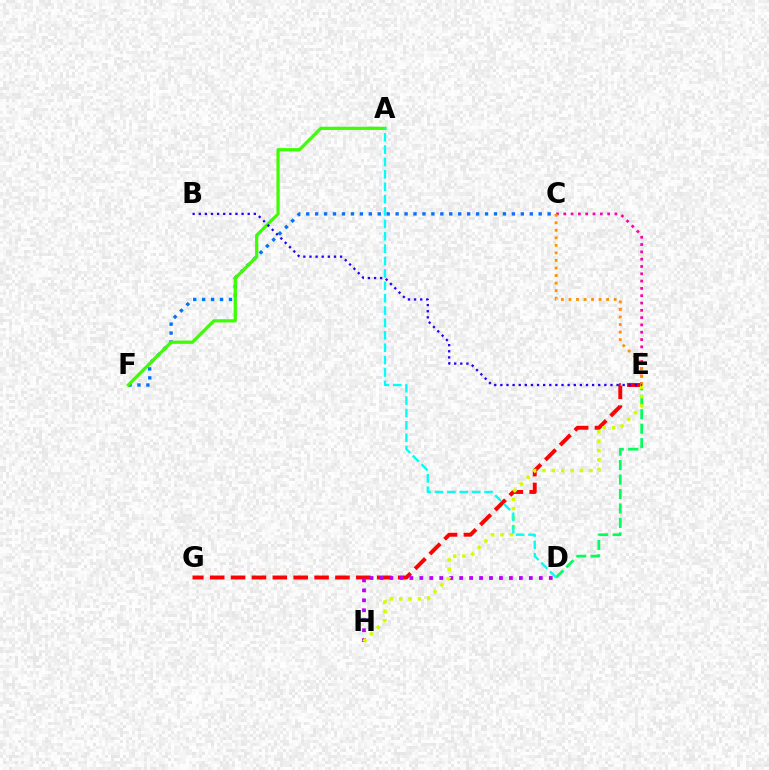{('D', 'E'): [{'color': '#00ff5c', 'line_style': 'dashed', 'thickness': 1.96}], ('E', 'G'): [{'color': '#ff0000', 'line_style': 'dashed', 'thickness': 2.84}], ('C', 'F'): [{'color': '#0074ff', 'line_style': 'dotted', 'thickness': 2.43}], ('A', 'F'): [{'color': '#3dff00', 'line_style': 'solid', 'thickness': 2.32}], ('C', 'E'): [{'color': '#ff00ac', 'line_style': 'dotted', 'thickness': 1.99}, {'color': '#ff9400', 'line_style': 'dotted', 'thickness': 2.05}], ('D', 'H'): [{'color': '#b900ff', 'line_style': 'dotted', 'thickness': 2.7}], ('E', 'H'): [{'color': '#d1ff00', 'line_style': 'dotted', 'thickness': 2.54}], ('A', 'D'): [{'color': '#00fff6', 'line_style': 'dashed', 'thickness': 1.68}], ('B', 'E'): [{'color': '#2500ff', 'line_style': 'dotted', 'thickness': 1.66}]}